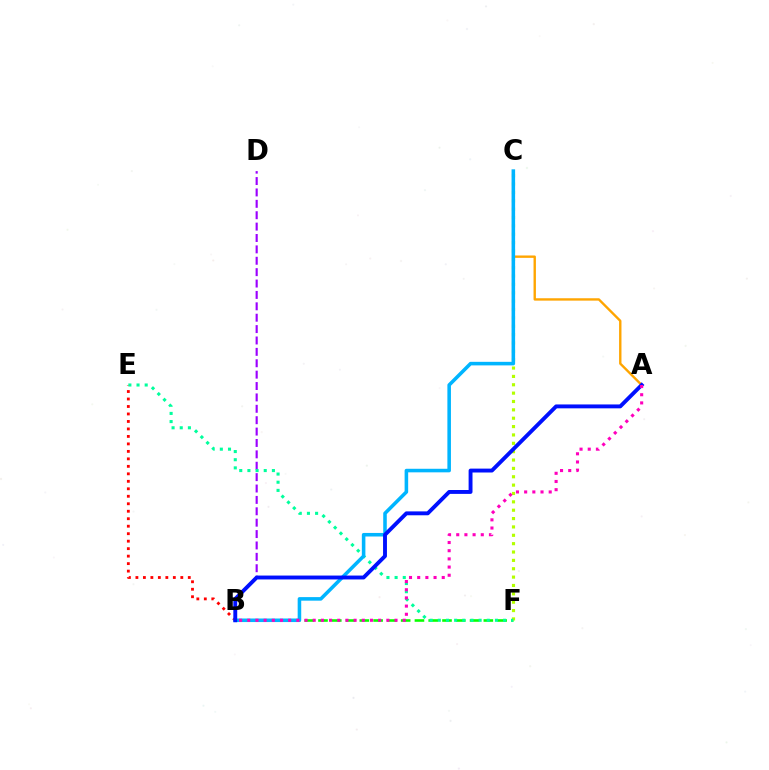{('B', 'D'): [{'color': '#9b00ff', 'line_style': 'dashed', 'thickness': 1.55}], ('B', 'F'): [{'color': '#08ff00', 'line_style': 'dashed', 'thickness': 1.87}], ('A', 'C'): [{'color': '#ffa500', 'line_style': 'solid', 'thickness': 1.71}], ('B', 'E'): [{'color': '#ff0000', 'line_style': 'dotted', 'thickness': 2.03}], ('C', 'F'): [{'color': '#b3ff00', 'line_style': 'dotted', 'thickness': 2.27}], ('E', 'F'): [{'color': '#00ff9d', 'line_style': 'dotted', 'thickness': 2.22}], ('B', 'C'): [{'color': '#00b5ff', 'line_style': 'solid', 'thickness': 2.56}], ('A', 'B'): [{'color': '#0010ff', 'line_style': 'solid', 'thickness': 2.8}, {'color': '#ff00bd', 'line_style': 'dotted', 'thickness': 2.22}]}